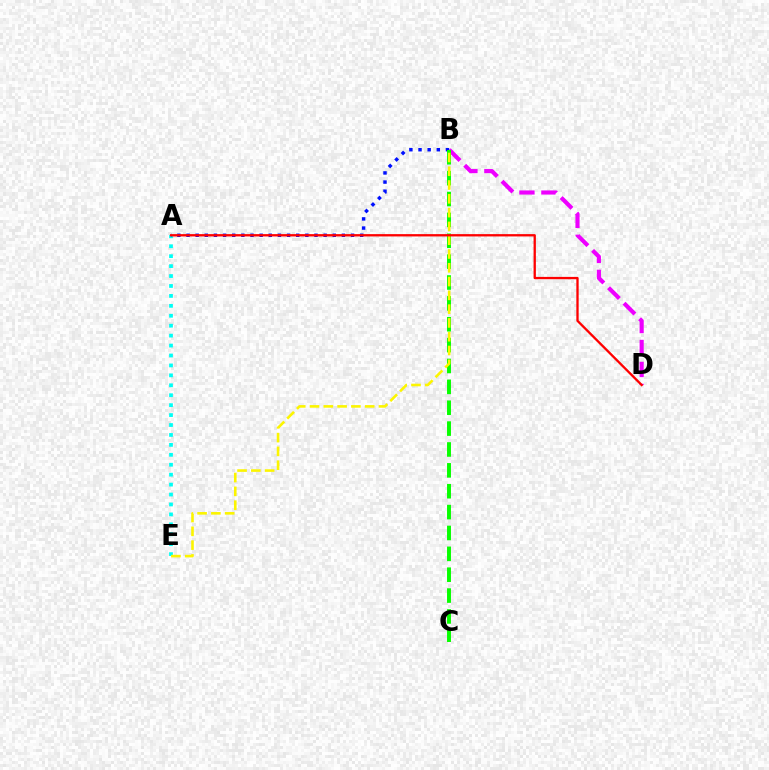{('B', 'D'): [{'color': '#ee00ff', 'line_style': 'dashed', 'thickness': 2.98}], ('A', 'E'): [{'color': '#00fff6', 'line_style': 'dotted', 'thickness': 2.7}], ('A', 'B'): [{'color': '#0010ff', 'line_style': 'dotted', 'thickness': 2.48}], ('B', 'C'): [{'color': '#08ff00', 'line_style': 'dashed', 'thickness': 2.84}], ('B', 'E'): [{'color': '#fcf500', 'line_style': 'dashed', 'thickness': 1.87}], ('A', 'D'): [{'color': '#ff0000', 'line_style': 'solid', 'thickness': 1.67}]}